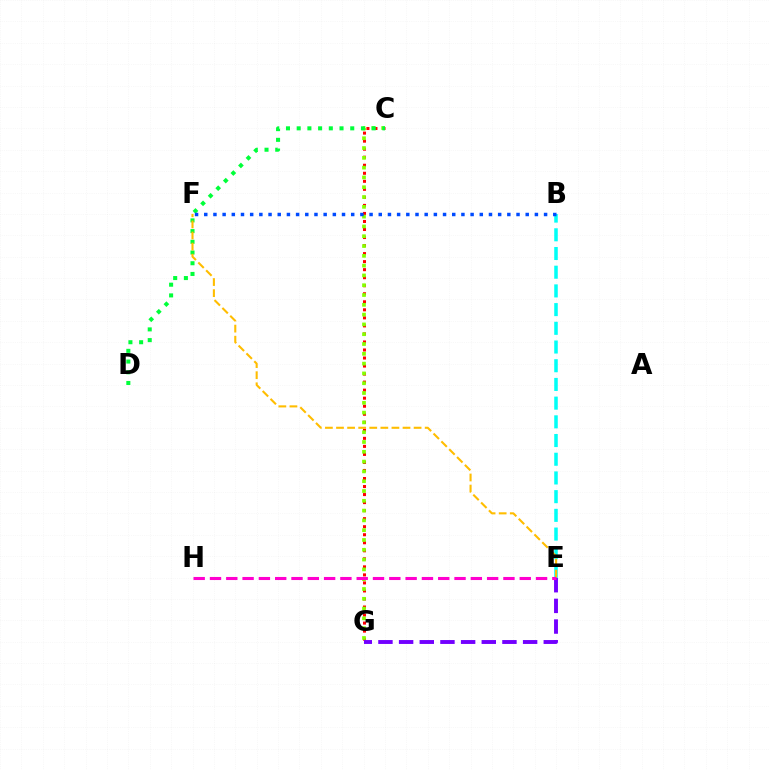{('C', 'G'): [{'color': '#ff0000', 'line_style': 'dotted', 'thickness': 2.18}, {'color': '#84ff00', 'line_style': 'dotted', 'thickness': 2.66}], ('C', 'D'): [{'color': '#00ff39', 'line_style': 'dotted', 'thickness': 2.91}], ('E', 'G'): [{'color': '#7200ff', 'line_style': 'dashed', 'thickness': 2.81}], ('B', 'E'): [{'color': '#00fff6', 'line_style': 'dashed', 'thickness': 2.54}], ('E', 'F'): [{'color': '#ffbd00', 'line_style': 'dashed', 'thickness': 1.51}], ('B', 'F'): [{'color': '#004bff', 'line_style': 'dotted', 'thickness': 2.5}], ('E', 'H'): [{'color': '#ff00cf', 'line_style': 'dashed', 'thickness': 2.21}]}